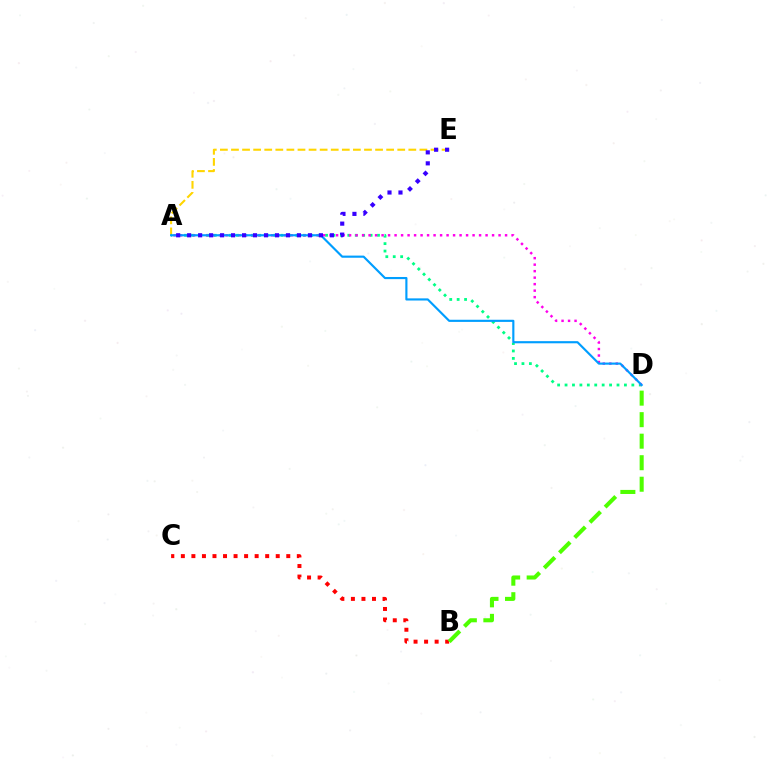{('B', 'C'): [{'color': '#ff0000', 'line_style': 'dotted', 'thickness': 2.86}], ('B', 'D'): [{'color': '#4fff00', 'line_style': 'dashed', 'thickness': 2.92}], ('A', 'E'): [{'color': '#ffd500', 'line_style': 'dashed', 'thickness': 1.51}, {'color': '#3700ff', 'line_style': 'dotted', 'thickness': 2.98}], ('A', 'D'): [{'color': '#00ff86', 'line_style': 'dotted', 'thickness': 2.02}, {'color': '#ff00ed', 'line_style': 'dotted', 'thickness': 1.77}, {'color': '#009eff', 'line_style': 'solid', 'thickness': 1.55}]}